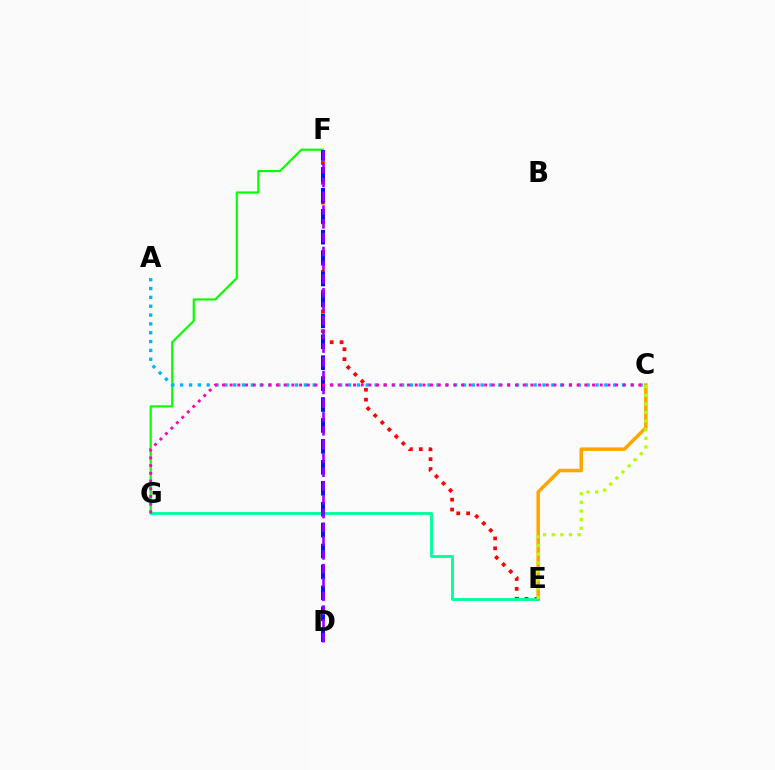{('F', 'G'): [{'color': '#08ff00', 'line_style': 'solid', 'thickness': 1.57}], ('C', 'E'): [{'color': '#ffa500', 'line_style': 'solid', 'thickness': 2.54}, {'color': '#b3ff00', 'line_style': 'dotted', 'thickness': 2.34}], ('E', 'F'): [{'color': '#ff0000', 'line_style': 'dotted', 'thickness': 2.69}], ('A', 'C'): [{'color': '#00b5ff', 'line_style': 'dotted', 'thickness': 2.4}], ('E', 'G'): [{'color': '#00ff9d', 'line_style': 'solid', 'thickness': 2.06}], ('D', 'F'): [{'color': '#0010ff', 'line_style': 'dashed', 'thickness': 2.84}, {'color': '#9b00ff', 'line_style': 'dashed', 'thickness': 1.87}], ('C', 'G'): [{'color': '#ff00bd', 'line_style': 'dotted', 'thickness': 2.09}]}